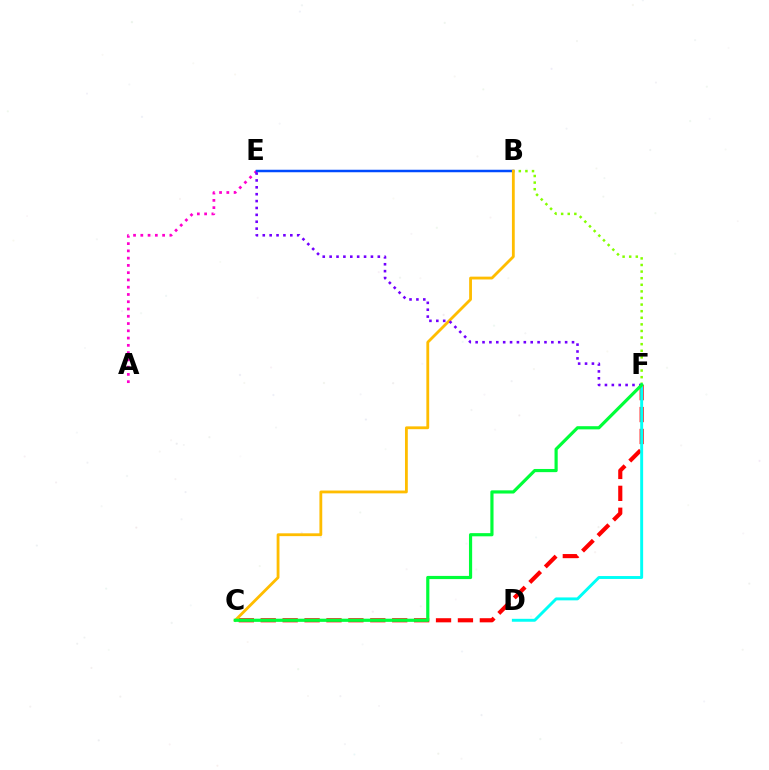{('A', 'E'): [{'color': '#ff00cf', 'line_style': 'dotted', 'thickness': 1.97}], ('B', 'F'): [{'color': '#84ff00', 'line_style': 'dotted', 'thickness': 1.79}], ('B', 'E'): [{'color': '#004bff', 'line_style': 'solid', 'thickness': 1.8}], ('C', 'F'): [{'color': '#ff0000', 'line_style': 'dashed', 'thickness': 2.98}, {'color': '#00ff39', 'line_style': 'solid', 'thickness': 2.29}], ('D', 'F'): [{'color': '#00fff6', 'line_style': 'solid', 'thickness': 2.11}], ('B', 'C'): [{'color': '#ffbd00', 'line_style': 'solid', 'thickness': 2.03}], ('E', 'F'): [{'color': '#7200ff', 'line_style': 'dotted', 'thickness': 1.87}]}